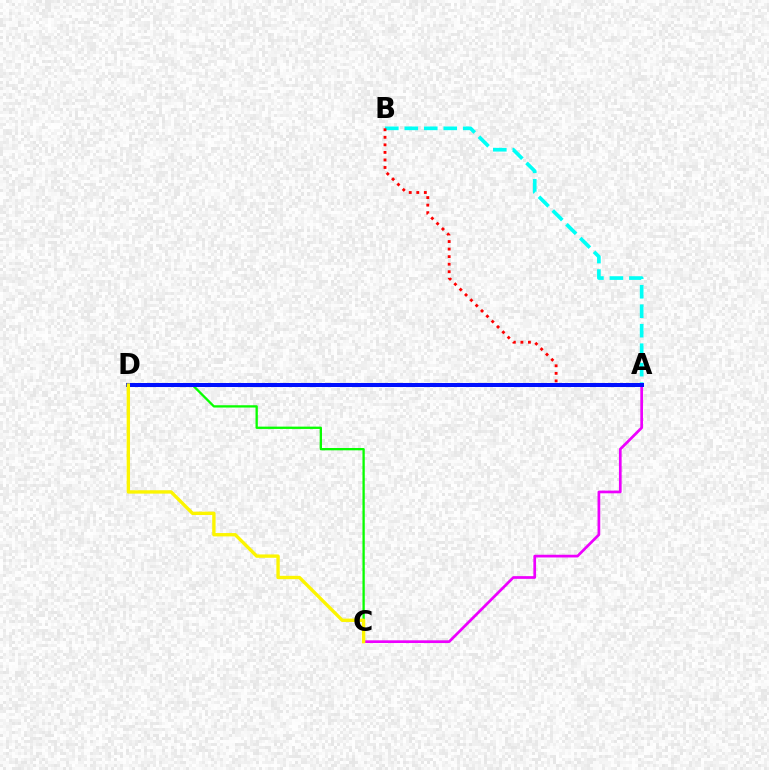{('A', 'B'): [{'color': '#00fff6', 'line_style': 'dashed', 'thickness': 2.65}, {'color': '#ff0000', 'line_style': 'dotted', 'thickness': 2.05}], ('A', 'C'): [{'color': '#ee00ff', 'line_style': 'solid', 'thickness': 1.95}], ('C', 'D'): [{'color': '#08ff00', 'line_style': 'solid', 'thickness': 1.66}, {'color': '#fcf500', 'line_style': 'solid', 'thickness': 2.41}], ('A', 'D'): [{'color': '#0010ff', 'line_style': 'solid', 'thickness': 2.9}]}